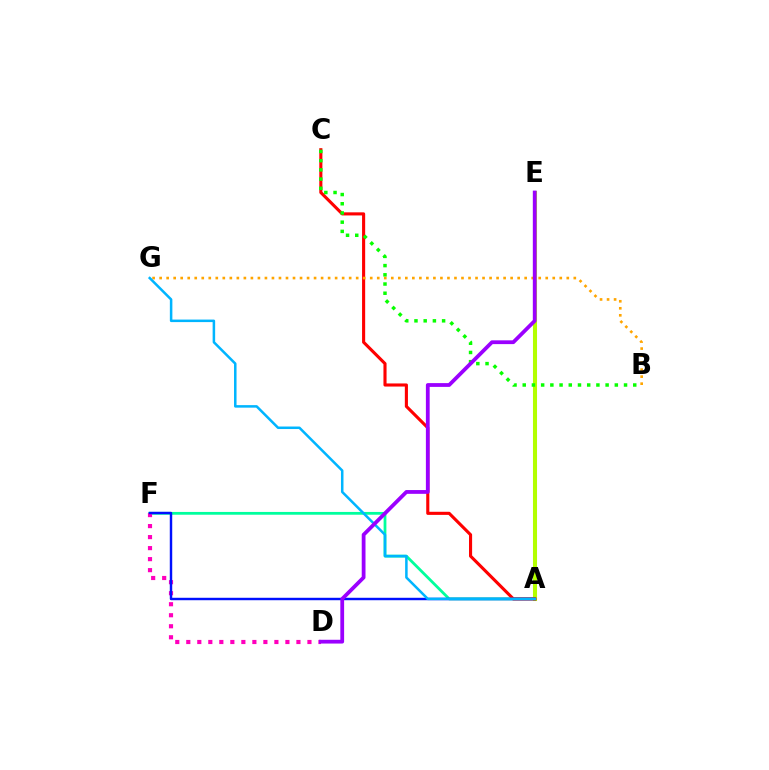{('A', 'F'): [{'color': '#00ff9d', 'line_style': 'solid', 'thickness': 2.0}, {'color': '#0010ff', 'line_style': 'solid', 'thickness': 1.76}], ('A', 'E'): [{'color': '#b3ff00', 'line_style': 'solid', 'thickness': 2.93}], ('D', 'F'): [{'color': '#ff00bd', 'line_style': 'dotted', 'thickness': 2.99}], ('A', 'C'): [{'color': '#ff0000', 'line_style': 'solid', 'thickness': 2.24}], ('B', 'G'): [{'color': '#ffa500', 'line_style': 'dotted', 'thickness': 1.91}], ('B', 'C'): [{'color': '#08ff00', 'line_style': 'dotted', 'thickness': 2.5}], ('A', 'G'): [{'color': '#00b5ff', 'line_style': 'solid', 'thickness': 1.81}], ('D', 'E'): [{'color': '#9b00ff', 'line_style': 'solid', 'thickness': 2.72}]}